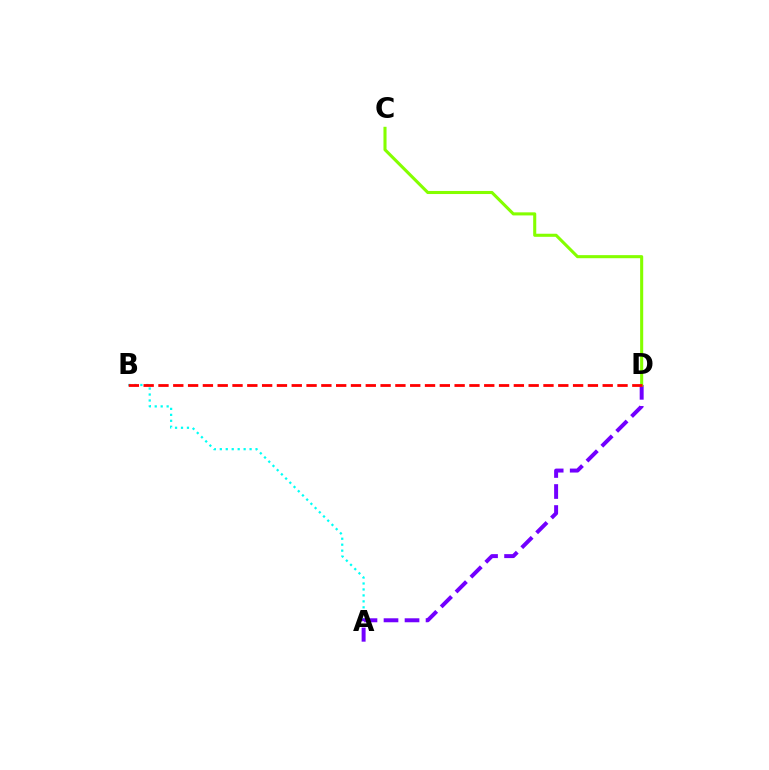{('A', 'B'): [{'color': '#00fff6', 'line_style': 'dotted', 'thickness': 1.62}], ('A', 'D'): [{'color': '#7200ff', 'line_style': 'dashed', 'thickness': 2.86}], ('C', 'D'): [{'color': '#84ff00', 'line_style': 'solid', 'thickness': 2.22}], ('B', 'D'): [{'color': '#ff0000', 'line_style': 'dashed', 'thickness': 2.01}]}